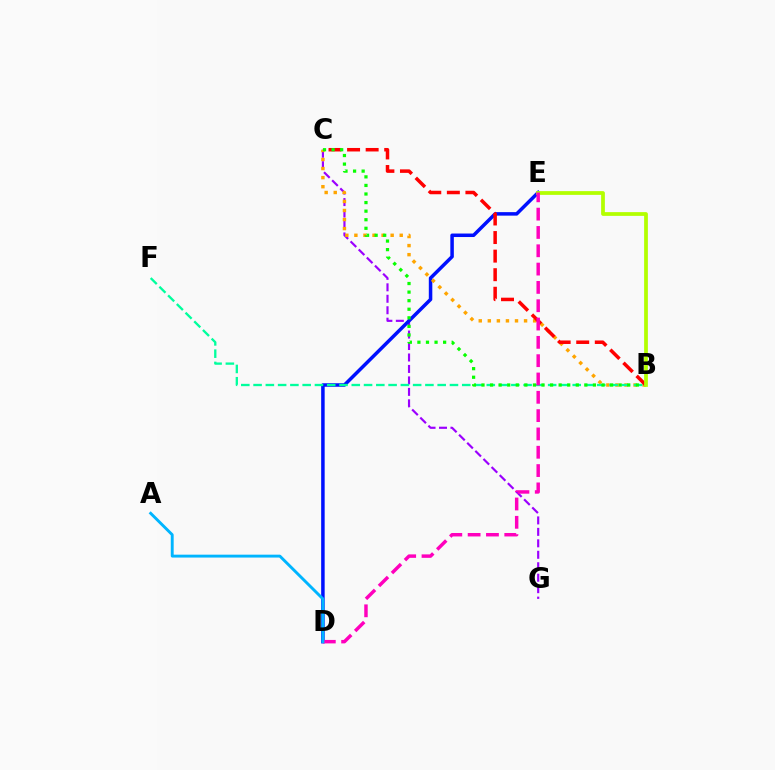{('C', 'G'): [{'color': '#9b00ff', 'line_style': 'dashed', 'thickness': 1.56}], ('D', 'E'): [{'color': '#0010ff', 'line_style': 'solid', 'thickness': 2.52}, {'color': '#ff00bd', 'line_style': 'dashed', 'thickness': 2.49}], ('B', 'C'): [{'color': '#ffa500', 'line_style': 'dotted', 'thickness': 2.46}, {'color': '#ff0000', 'line_style': 'dashed', 'thickness': 2.52}, {'color': '#08ff00', 'line_style': 'dotted', 'thickness': 2.33}], ('B', 'F'): [{'color': '#00ff9d', 'line_style': 'dashed', 'thickness': 1.67}], ('B', 'E'): [{'color': '#b3ff00', 'line_style': 'solid', 'thickness': 2.69}], ('A', 'D'): [{'color': '#00b5ff', 'line_style': 'solid', 'thickness': 2.08}]}